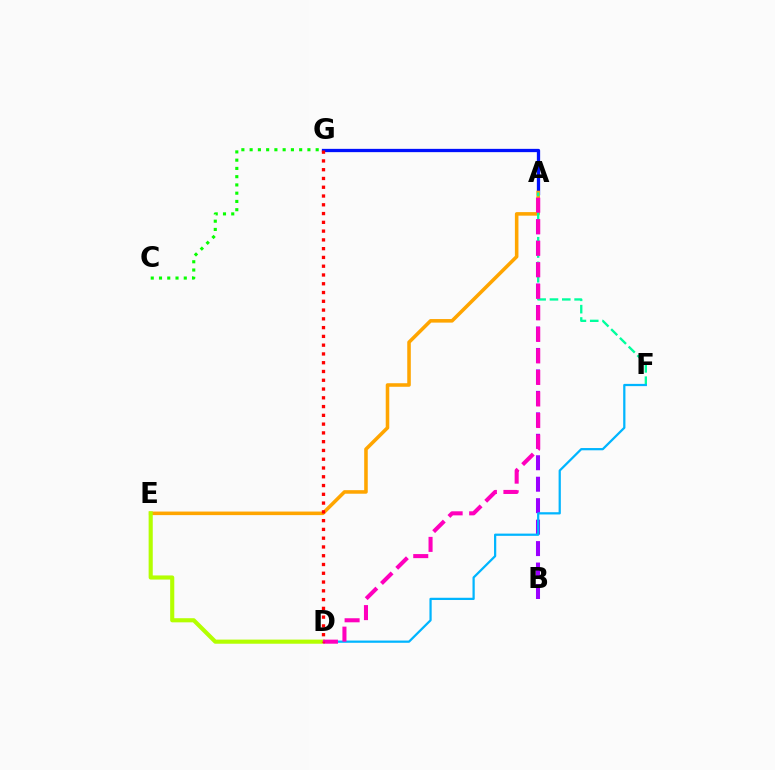{('A', 'G'): [{'color': '#0010ff', 'line_style': 'solid', 'thickness': 2.36}], ('A', 'B'): [{'color': '#9b00ff', 'line_style': 'dashed', 'thickness': 2.92}], ('A', 'E'): [{'color': '#ffa500', 'line_style': 'solid', 'thickness': 2.56}], ('A', 'F'): [{'color': '#00ff9d', 'line_style': 'dashed', 'thickness': 1.68}], ('C', 'G'): [{'color': '#08ff00', 'line_style': 'dotted', 'thickness': 2.24}], ('D', 'F'): [{'color': '#00b5ff', 'line_style': 'solid', 'thickness': 1.61}], ('D', 'E'): [{'color': '#b3ff00', 'line_style': 'solid', 'thickness': 2.97}], ('A', 'D'): [{'color': '#ff00bd', 'line_style': 'dashed', 'thickness': 2.93}], ('D', 'G'): [{'color': '#ff0000', 'line_style': 'dotted', 'thickness': 2.38}]}